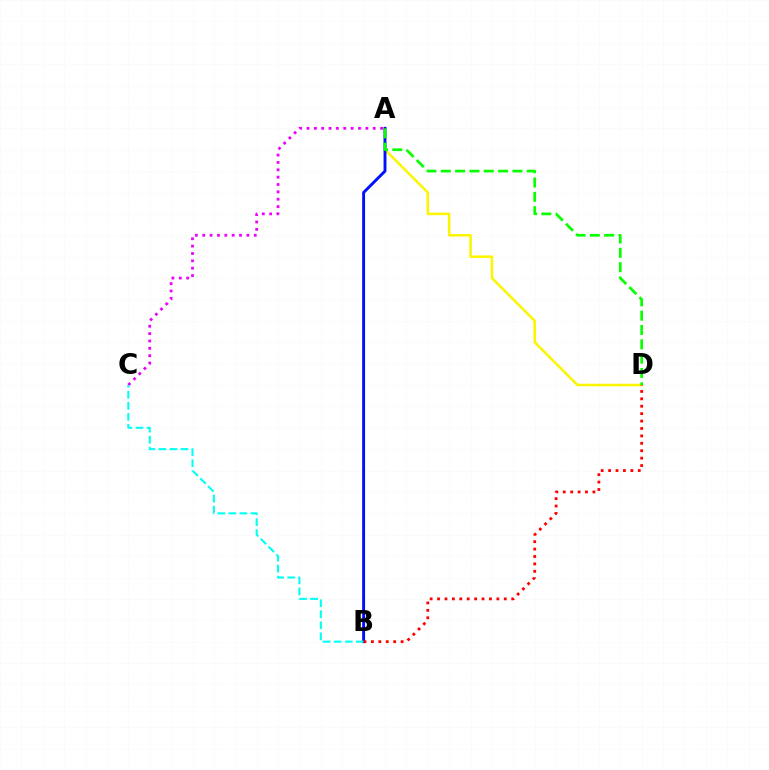{('A', 'D'): [{'color': '#fcf500', 'line_style': 'solid', 'thickness': 1.81}, {'color': '#08ff00', 'line_style': 'dashed', 'thickness': 1.95}], ('A', 'C'): [{'color': '#ee00ff', 'line_style': 'dotted', 'thickness': 2.0}], ('A', 'B'): [{'color': '#0010ff', 'line_style': 'solid', 'thickness': 2.09}], ('B', 'C'): [{'color': '#00fff6', 'line_style': 'dashed', 'thickness': 1.5}], ('B', 'D'): [{'color': '#ff0000', 'line_style': 'dotted', 'thickness': 2.01}]}